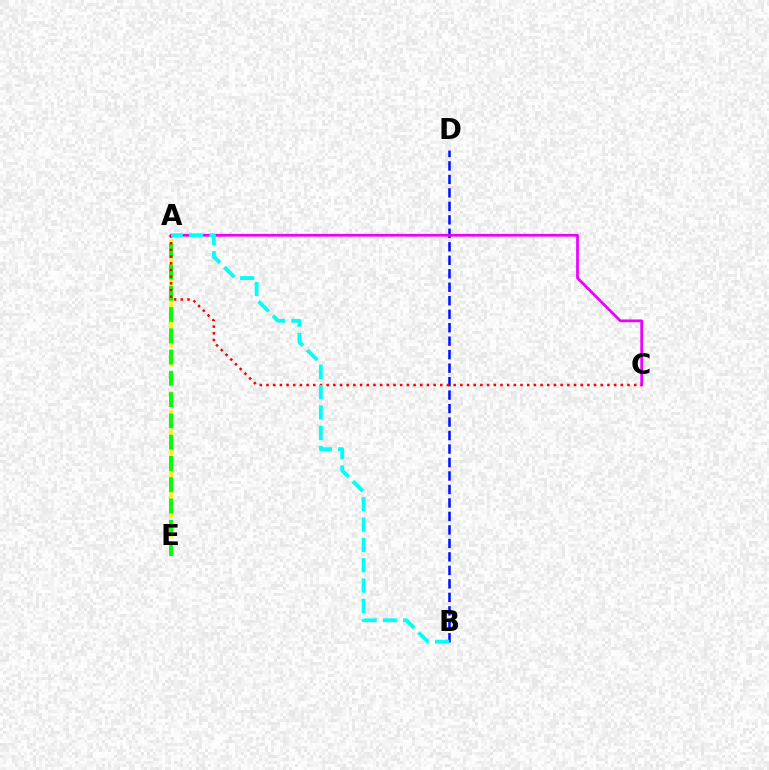{('B', 'D'): [{'color': '#0010ff', 'line_style': 'dashed', 'thickness': 1.83}], ('A', 'E'): [{'color': '#fcf500', 'line_style': 'dashed', 'thickness': 2.57}, {'color': '#08ff00', 'line_style': 'dashed', 'thickness': 2.89}], ('A', 'C'): [{'color': '#ee00ff', 'line_style': 'solid', 'thickness': 1.97}, {'color': '#ff0000', 'line_style': 'dotted', 'thickness': 1.82}], ('A', 'B'): [{'color': '#00fff6', 'line_style': 'dashed', 'thickness': 2.76}]}